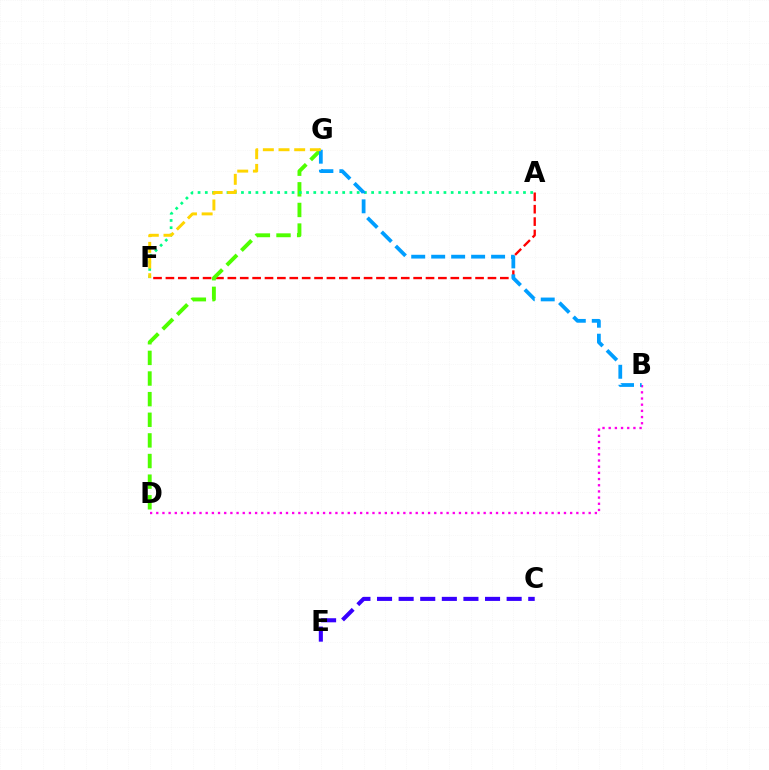{('B', 'D'): [{'color': '#ff00ed', 'line_style': 'dotted', 'thickness': 1.68}], ('A', 'F'): [{'color': '#ff0000', 'line_style': 'dashed', 'thickness': 1.68}, {'color': '#00ff86', 'line_style': 'dotted', 'thickness': 1.96}], ('D', 'G'): [{'color': '#4fff00', 'line_style': 'dashed', 'thickness': 2.8}], ('B', 'G'): [{'color': '#009eff', 'line_style': 'dashed', 'thickness': 2.71}], ('C', 'E'): [{'color': '#3700ff', 'line_style': 'dashed', 'thickness': 2.93}], ('F', 'G'): [{'color': '#ffd500', 'line_style': 'dashed', 'thickness': 2.13}]}